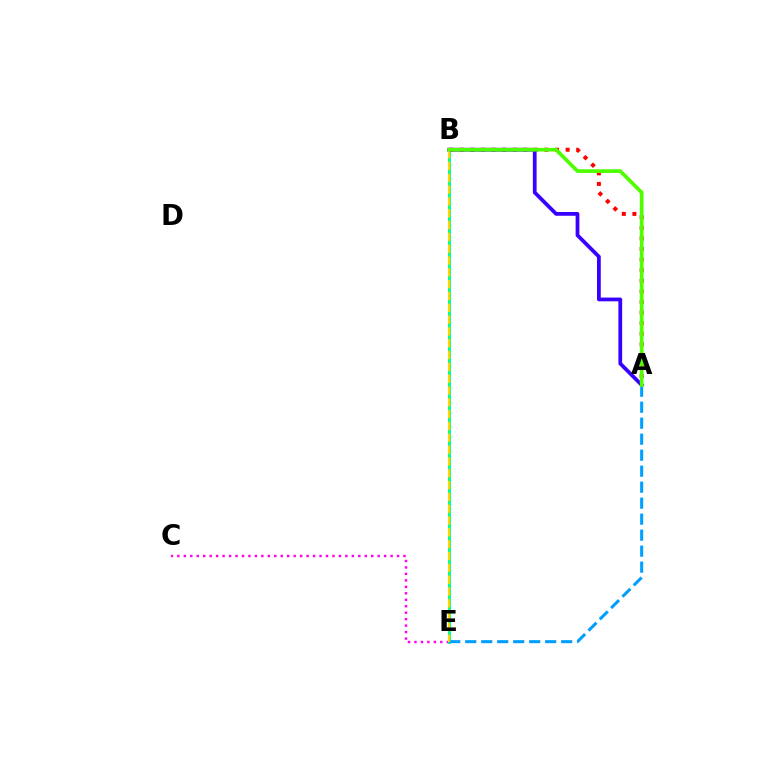{('C', 'E'): [{'color': '#ff00ed', 'line_style': 'dotted', 'thickness': 1.76}], ('B', 'E'): [{'color': '#00ff86', 'line_style': 'solid', 'thickness': 2.08}, {'color': '#ffd500', 'line_style': 'dashed', 'thickness': 1.61}], ('A', 'B'): [{'color': '#ff0000', 'line_style': 'dotted', 'thickness': 2.88}, {'color': '#3700ff', 'line_style': 'solid', 'thickness': 2.71}, {'color': '#4fff00', 'line_style': 'solid', 'thickness': 2.66}], ('A', 'E'): [{'color': '#009eff', 'line_style': 'dashed', 'thickness': 2.17}]}